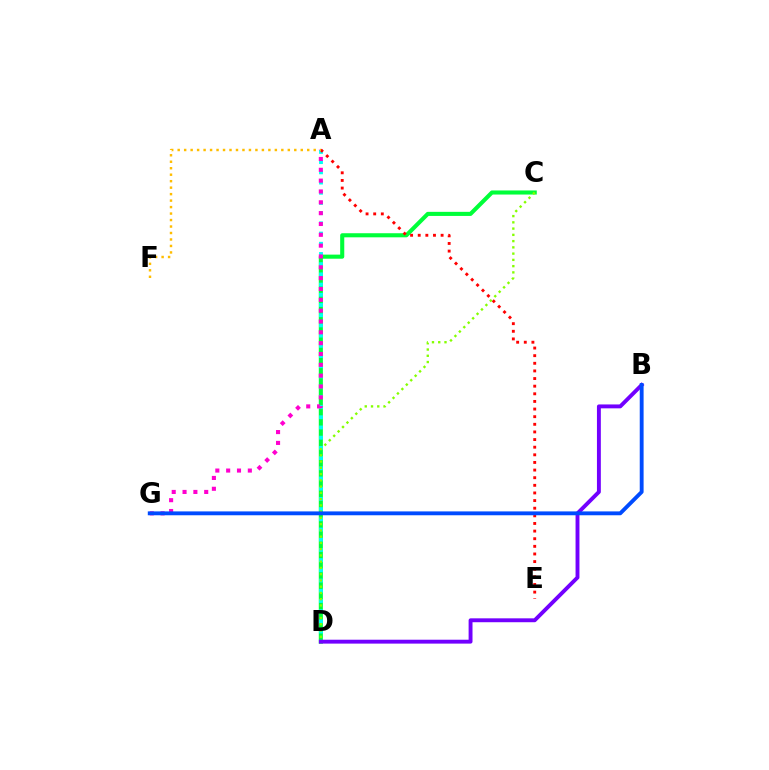{('C', 'D'): [{'color': '#00ff39', 'line_style': 'solid', 'thickness': 2.94}, {'color': '#84ff00', 'line_style': 'dotted', 'thickness': 1.7}], ('A', 'D'): [{'color': '#00fff6', 'line_style': 'dotted', 'thickness': 2.77}], ('A', 'G'): [{'color': '#ff00cf', 'line_style': 'dotted', 'thickness': 2.94}], ('A', 'E'): [{'color': '#ff0000', 'line_style': 'dotted', 'thickness': 2.07}], ('B', 'D'): [{'color': '#7200ff', 'line_style': 'solid', 'thickness': 2.8}], ('A', 'F'): [{'color': '#ffbd00', 'line_style': 'dotted', 'thickness': 1.76}], ('B', 'G'): [{'color': '#004bff', 'line_style': 'solid', 'thickness': 2.78}]}